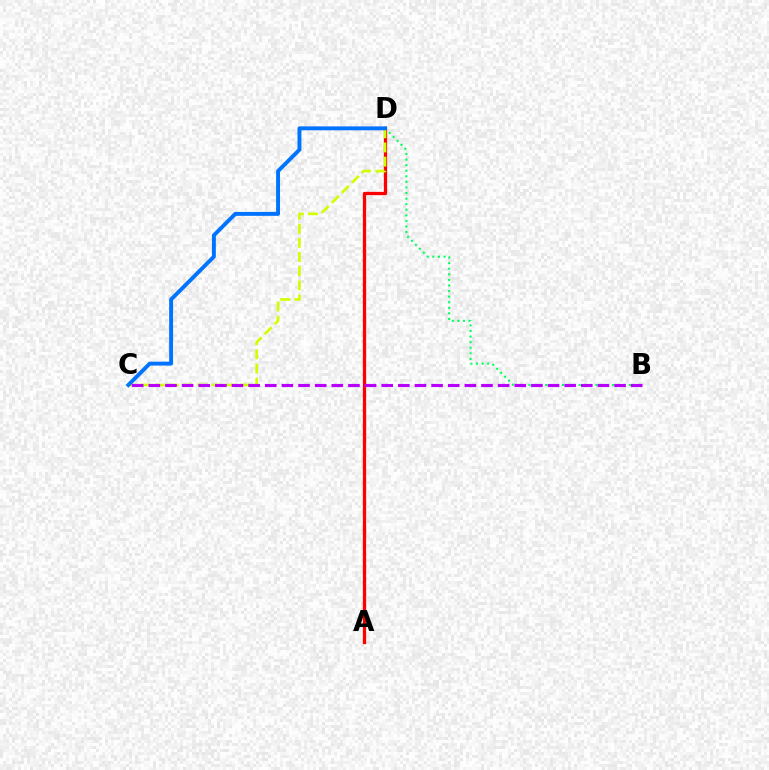{('B', 'D'): [{'color': '#00ff5c', 'line_style': 'dotted', 'thickness': 1.52}], ('A', 'D'): [{'color': '#ff0000', 'line_style': 'solid', 'thickness': 2.36}], ('C', 'D'): [{'color': '#d1ff00', 'line_style': 'dashed', 'thickness': 1.93}, {'color': '#0074ff', 'line_style': 'solid', 'thickness': 2.82}], ('B', 'C'): [{'color': '#b900ff', 'line_style': 'dashed', 'thickness': 2.26}]}